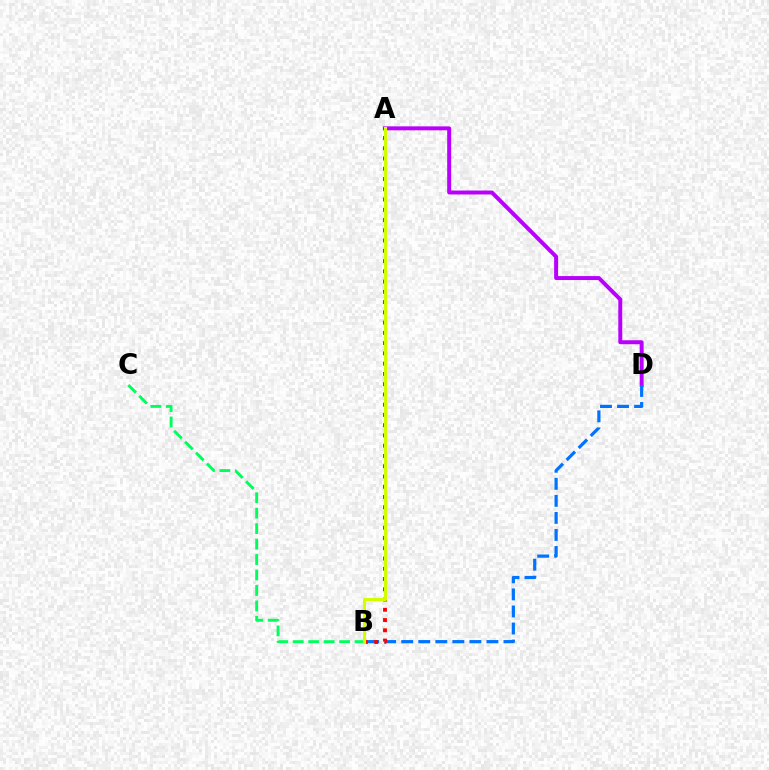{('B', 'C'): [{'color': '#00ff5c', 'line_style': 'dashed', 'thickness': 2.1}], ('A', 'D'): [{'color': '#b900ff', 'line_style': 'solid', 'thickness': 2.85}], ('B', 'D'): [{'color': '#0074ff', 'line_style': 'dashed', 'thickness': 2.32}], ('A', 'B'): [{'color': '#ff0000', 'line_style': 'dotted', 'thickness': 2.79}, {'color': '#d1ff00', 'line_style': 'solid', 'thickness': 2.24}]}